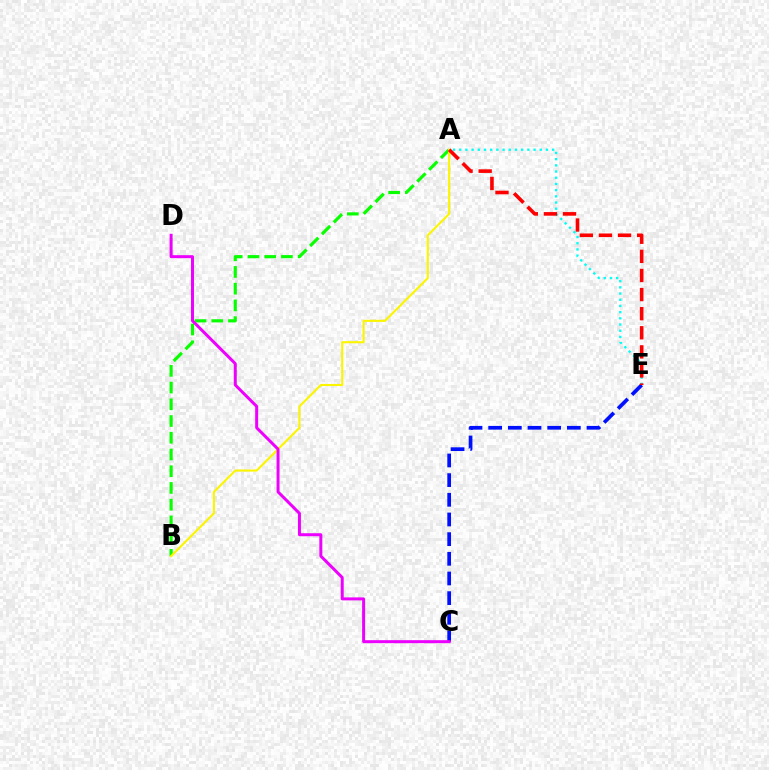{('C', 'E'): [{'color': '#0010ff', 'line_style': 'dashed', 'thickness': 2.67}], ('A', 'B'): [{'color': '#08ff00', 'line_style': 'dashed', 'thickness': 2.27}, {'color': '#fcf500', 'line_style': 'solid', 'thickness': 1.52}], ('A', 'E'): [{'color': '#00fff6', 'line_style': 'dotted', 'thickness': 1.68}, {'color': '#ff0000', 'line_style': 'dashed', 'thickness': 2.59}], ('C', 'D'): [{'color': '#ee00ff', 'line_style': 'solid', 'thickness': 2.15}]}